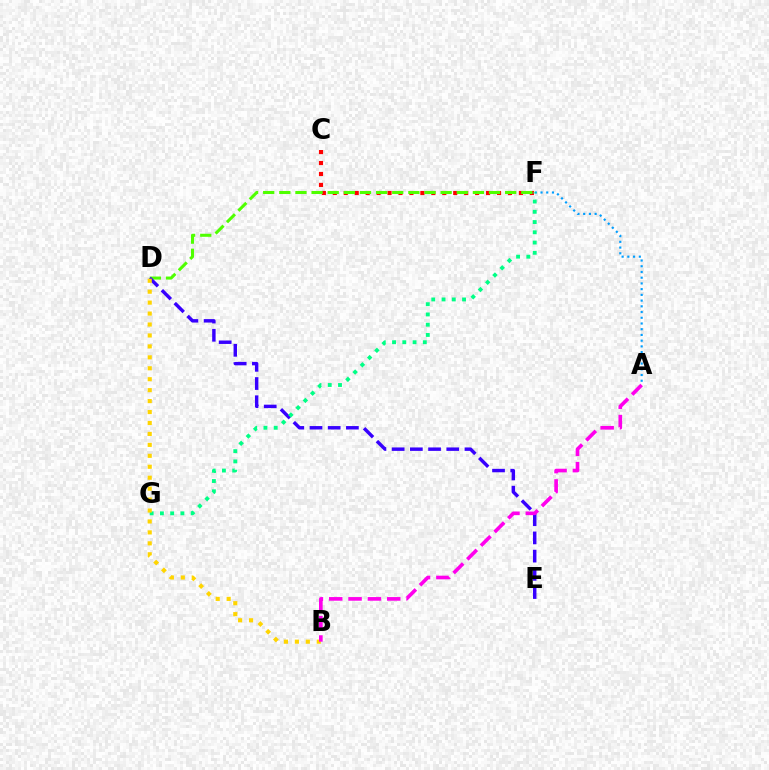{('C', 'F'): [{'color': '#ff0000', 'line_style': 'dotted', 'thickness': 2.97}], ('D', 'F'): [{'color': '#4fff00', 'line_style': 'dashed', 'thickness': 2.19}], ('D', 'E'): [{'color': '#3700ff', 'line_style': 'dashed', 'thickness': 2.47}], ('A', 'F'): [{'color': '#009eff', 'line_style': 'dotted', 'thickness': 1.56}], ('F', 'G'): [{'color': '#00ff86', 'line_style': 'dotted', 'thickness': 2.79}], ('B', 'D'): [{'color': '#ffd500', 'line_style': 'dotted', 'thickness': 2.97}], ('A', 'B'): [{'color': '#ff00ed', 'line_style': 'dashed', 'thickness': 2.63}]}